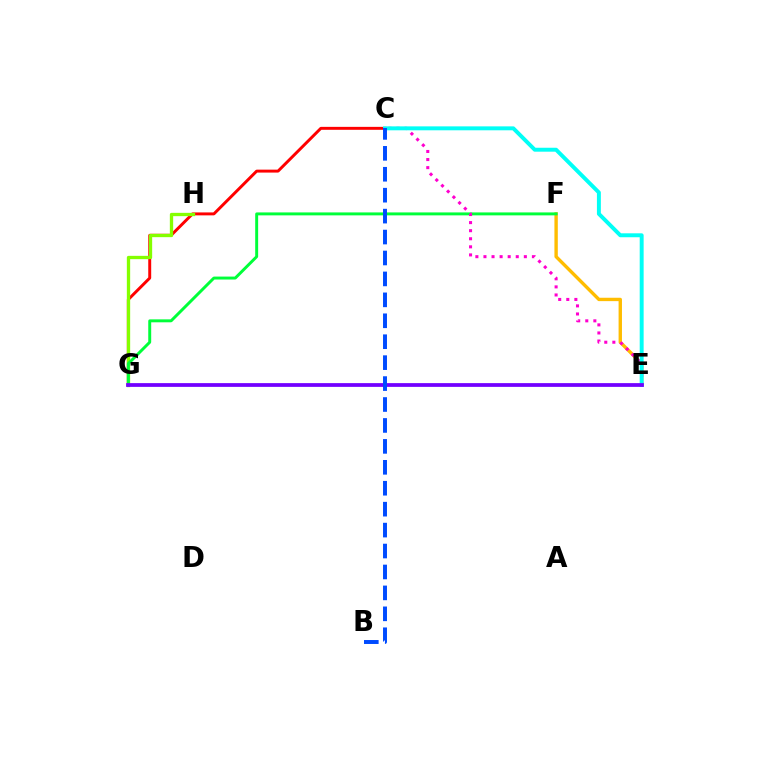{('E', 'F'): [{'color': '#ffbd00', 'line_style': 'solid', 'thickness': 2.43}], ('C', 'G'): [{'color': '#ff0000', 'line_style': 'solid', 'thickness': 2.12}], ('G', 'H'): [{'color': '#84ff00', 'line_style': 'solid', 'thickness': 2.39}], ('F', 'G'): [{'color': '#00ff39', 'line_style': 'solid', 'thickness': 2.12}], ('C', 'E'): [{'color': '#ff00cf', 'line_style': 'dotted', 'thickness': 2.19}, {'color': '#00fff6', 'line_style': 'solid', 'thickness': 2.84}], ('E', 'G'): [{'color': '#7200ff', 'line_style': 'solid', 'thickness': 2.7}], ('B', 'C'): [{'color': '#004bff', 'line_style': 'dashed', 'thickness': 2.84}]}